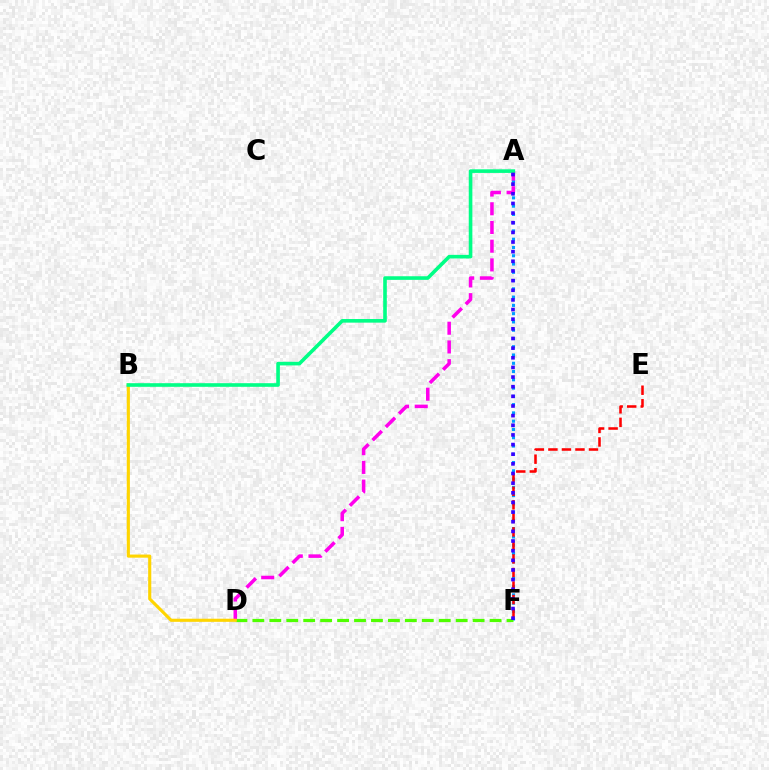{('A', 'F'): [{'color': '#009eff', 'line_style': 'dotted', 'thickness': 2.25}, {'color': '#3700ff', 'line_style': 'dotted', 'thickness': 2.62}], ('D', 'F'): [{'color': '#4fff00', 'line_style': 'dashed', 'thickness': 2.3}], ('A', 'D'): [{'color': '#ff00ed', 'line_style': 'dashed', 'thickness': 2.54}], ('E', 'F'): [{'color': '#ff0000', 'line_style': 'dashed', 'thickness': 1.84}], ('B', 'D'): [{'color': '#ffd500', 'line_style': 'solid', 'thickness': 2.25}], ('A', 'B'): [{'color': '#00ff86', 'line_style': 'solid', 'thickness': 2.6}]}